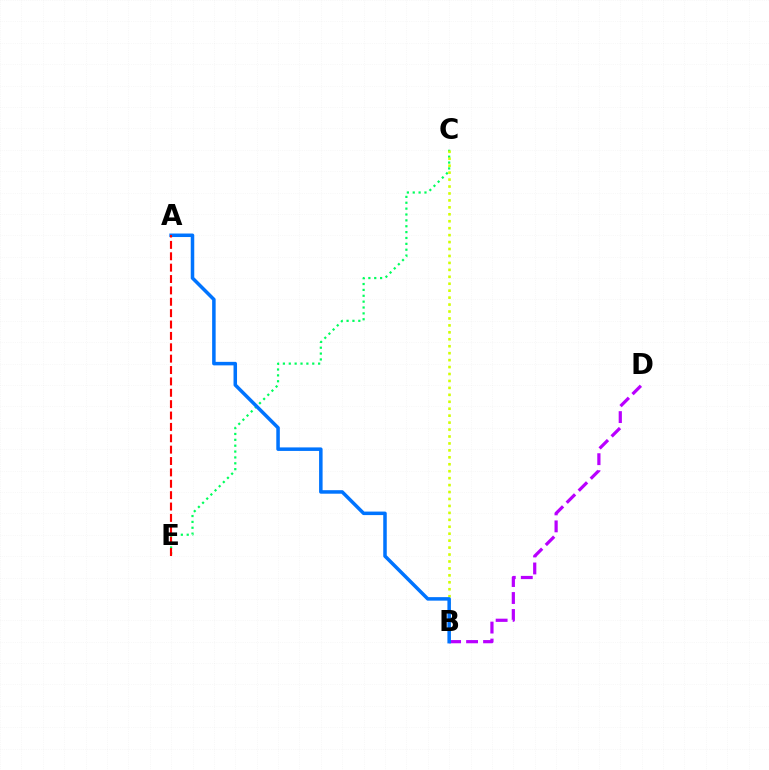{('C', 'E'): [{'color': '#00ff5c', 'line_style': 'dotted', 'thickness': 1.59}], ('B', 'C'): [{'color': '#d1ff00', 'line_style': 'dotted', 'thickness': 1.89}], ('B', 'D'): [{'color': '#b900ff', 'line_style': 'dashed', 'thickness': 2.31}], ('A', 'B'): [{'color': '#0074ff', 'line_style': 'solid', 'thickness': 2.53}], ('A', 'E'): [{'color': '#ff0000', 'line_style': 'dashed', 'thickness': 1.55}]}